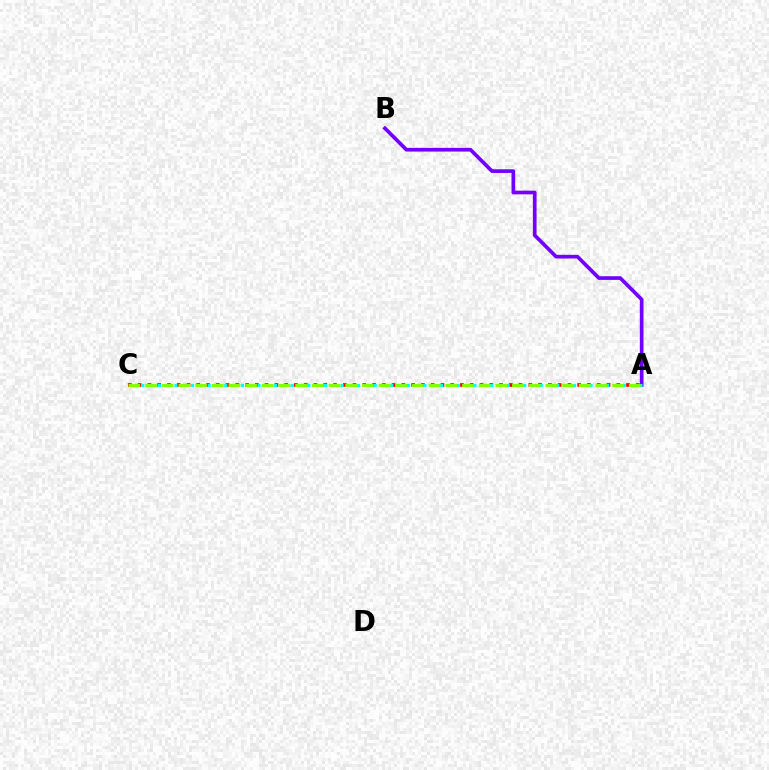{('A', 'C'): [{'color': '#ff0000', 'line_style': 'dotted', 'thickness': 2.65}, {'color': '#00fff6', 'line_style': 'dotted', 'thickness': 2.26}, {'color': '#84ff00', 'line_style': 'dashed', 'thickness': 2.27}], ('A', 'B'): [{'color': '#7200ff', 'line_style': 'solid', 'thickness': 2.65}]}